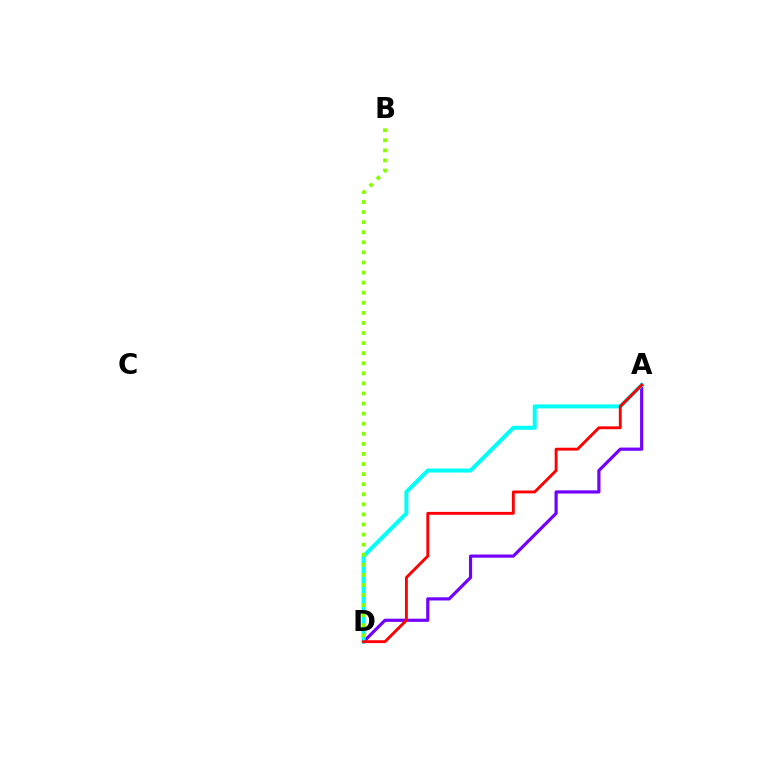{('A', 'D'): [{'color': '#7200ff', 'line_style': 'solid', 'thickness': 2.28}, {'color': '#00fff6', 'line_style': 'solid', 'thickness': 2.87}, {'color': '#ff0000', 'line_style': 'solid', 'thickness': 2.07}], ('B', 'D'): [{'color': '#84ff00', 'line_style': 'dotted', 'thickness': 2.74}]}